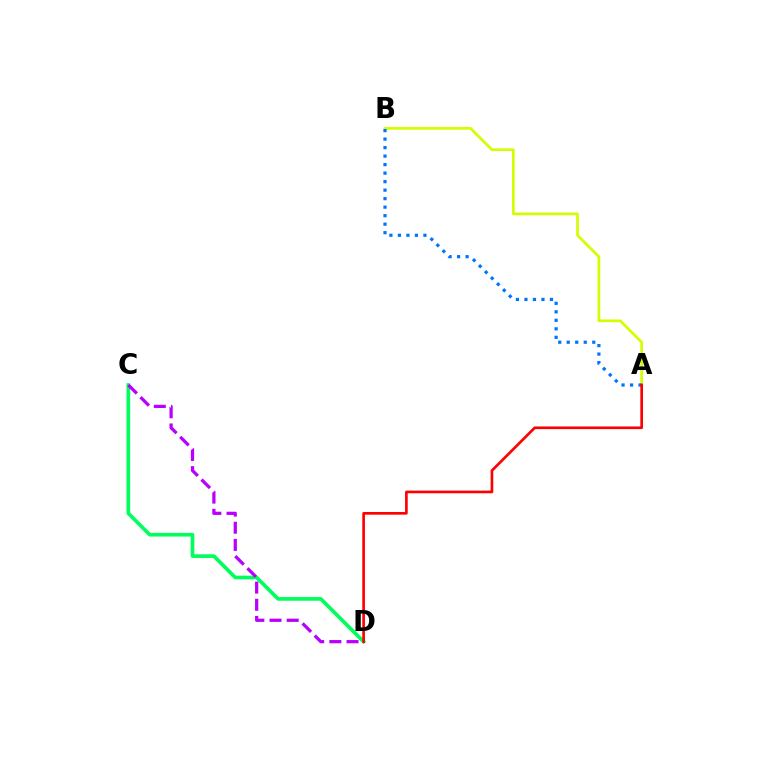{('A', 'B'): [{'color': '#d1ff00', 'line_style': 'solid', 'thickness': 1.95}, {'color': '#0074ff', 'line_style': 'dotted', 'thickness': 2.31}], ('C', 'D'): [{'color': '#00ff5c', 'line_style': 'solid', 'thickness': 2.64}, {'color': '#b900ff', 'line_style': 'dashed', 'thickness': 2.33}], ('A', 'D'): [{'color': '#ff0000', 'line_style': 'solid', 'thickness': 1.92}]}